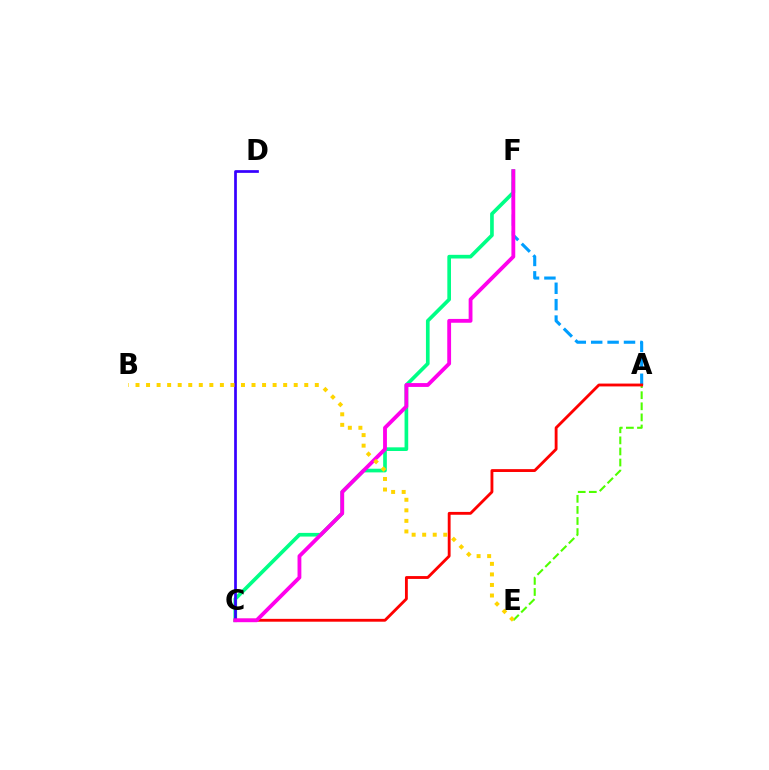{('A', 'F'): [{'color': '#009eff', 'line_style': 'dashed', 'thickness': 2.23}], ('C', 'F'): [{'color': '#00ff86', 'line_style': 'solid', 'thickness': 2.64}, {'color': '#ff00ed', 'line_style': 'solid', 'thickness': 2.75}], ('A', 'E'): [{'color': '#4fff00', 'line_style': 'dashed', 'thickness': 1.51}], ('C', 'D'): [{'color': '#3700ff', 'line_style': 'solid', 'thickness': 1.96}], ('A', 'C'): [{'color': '#ff0000', 'line_style': 'solid', 'thickness': 2.05}], ('B', 'E'): [{'color': '#ffd500', 'line_style': 'dotted', 'thickness': 2.87}]}